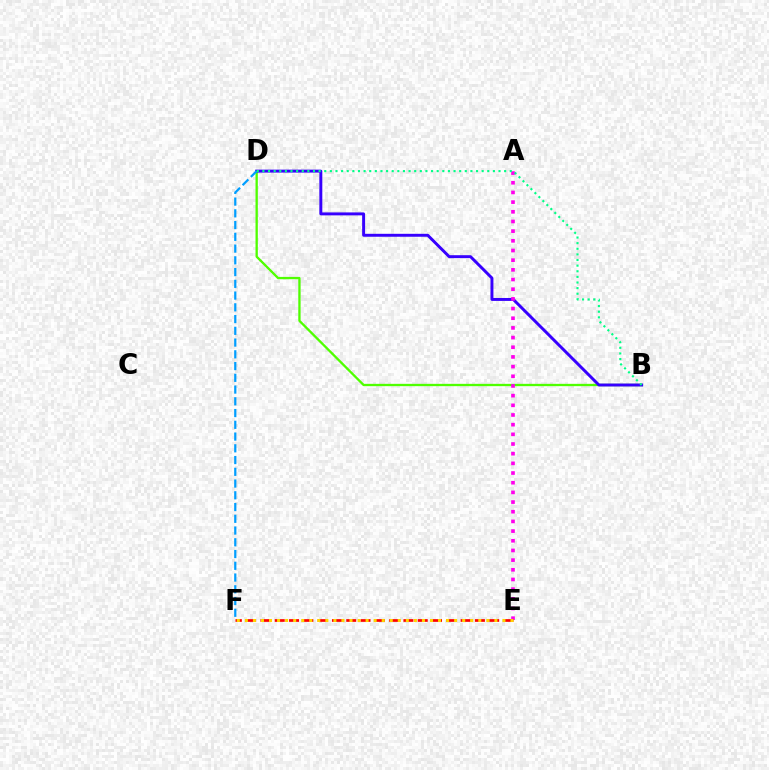{('B', 'D'): [{'color': '#4fff00', 'line_style': 'solid', 'thickness': 1.67}, {'color': '#3700ff', 'line_style': 'solid', 'thickness': 2.12}, {'color': '#00ff86', 'line_style': 'dotted', 'thickness': 1.53}], ('D', 'F'): [{'color': '#009eff', 'line_style': 'dashed', 'thickness': 1.6}], ('A', 'E'): [{'color': '#ff00ed', 'line_style': 'dotted', 'thickness': 2.63}], ('E', 'F'): [{'color': '#ff0000', 'line_style': 'dashed', 'thickness': 1.94}, {'color': '#ffd500', 'line_style': 'dotted', 'thickness': 2.19}]}